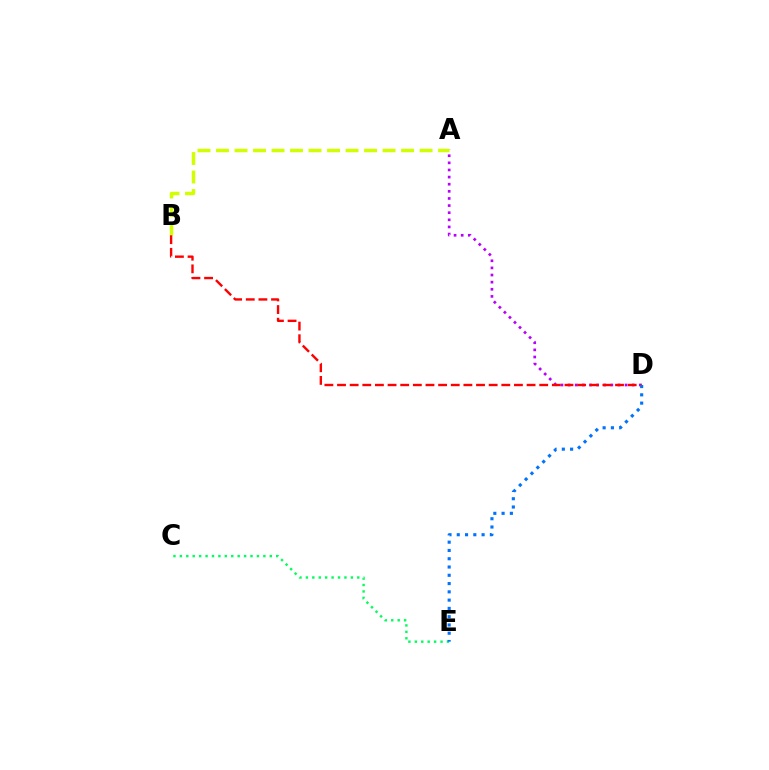{('A', 'D'): [{'color': '#b900ff', 'line_style': 'dotted', 'thickness': 1.93}], ('A', 'B'): [{'color': '#d1ff00', 'line_style': 'dashed', 'thickness': 2.51}], ('C', 'E'): [{'color': '#00ff5c', 'line_style': 'dotted', 'thickness': 1.75}], ('B', 'D'): [{'color': '#ff0000', 'line_style': 'dashed', 'thickness': 1.72}], ('D', 'E'): [{'color': '#0074ff', 'line_style': 'dotted', 'thickness': 2.25}]}